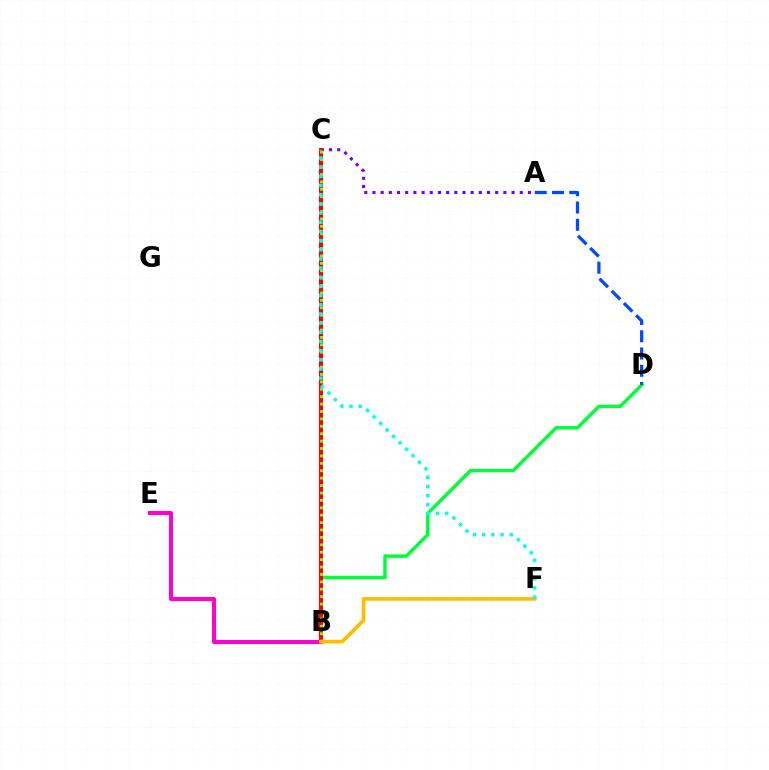{('B', 'D'): [{'color': '#00ff39', 'line_style': 'solid', 'thickness': 2.49}], ('A', 'C'): [{'color': '#7200ff', 'line_style': 'dotted', 'thickness': 2.22}], ('B', 'C'): [{'color': '#ff0000', 'line_style': 'solid', 'thickness': 2.96}, {'color': '#84ff00', 'line_style': 'dotted', 'thickness': 2.01}], ('B', 'E'): [{'color': '#ff00cf', 'line_style': 'solid', 'thickness': 2.87}], ('B', 'F'): [{'color': '#ffbd00', 'line_style': 'solid', 'thickness': 2.64}], ('A', 'D'): [{'color': '#004bff', 'line_style': 'dashed', 'thickness': 2.34}], ('C', 'F'): [{'color': '#00fff6', 'line_style': 'dotted', 'thickness': 2.49}]}